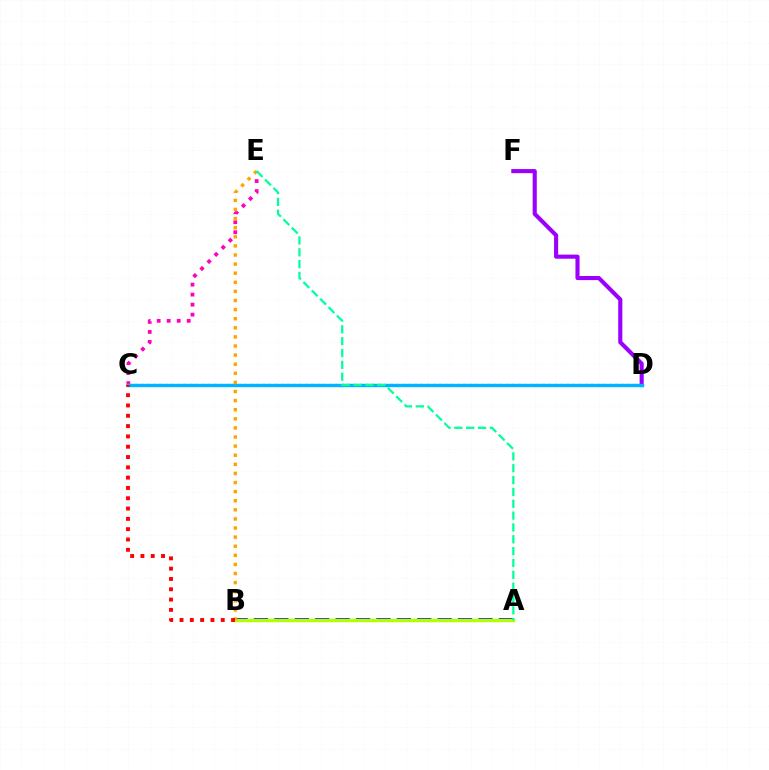{('C', 'E'): [{'color': '#ff00bd', 'line_style': 'dotted', 'thickness': 2.72}], ('C', 'D'): [{'color': '#08ff00', 'line_style': 'dotted', 'thickness': 1.65}, {'color': '#00b5ff', 'line_style': 'solid', 'thickness': 2.44}], ('A', 'B'): [{'color': '#0010ff', 'line_style': 'dashed', 'thickness': 2.77}, {'color': '#b3ff00', 'line_style': 'solid', 'thickness': 2.49}], ('D', 'F'): [{'color': '#9b00ff', 'line_style': 'solid', 'thickness': 2.95}], ('B', 'E'): [{'color': '#ffa500', 'line_style': 'dotted', 'thickness': 2.47}], ('B', 'C'): [{'color': '#ff0000', 'line_style': 'dotted', 'thickness': 2.8}], ('A', 'E'): [{'color': '#00ff9d', 'line_style': 'dashed', 'thickness': 1.61}]}